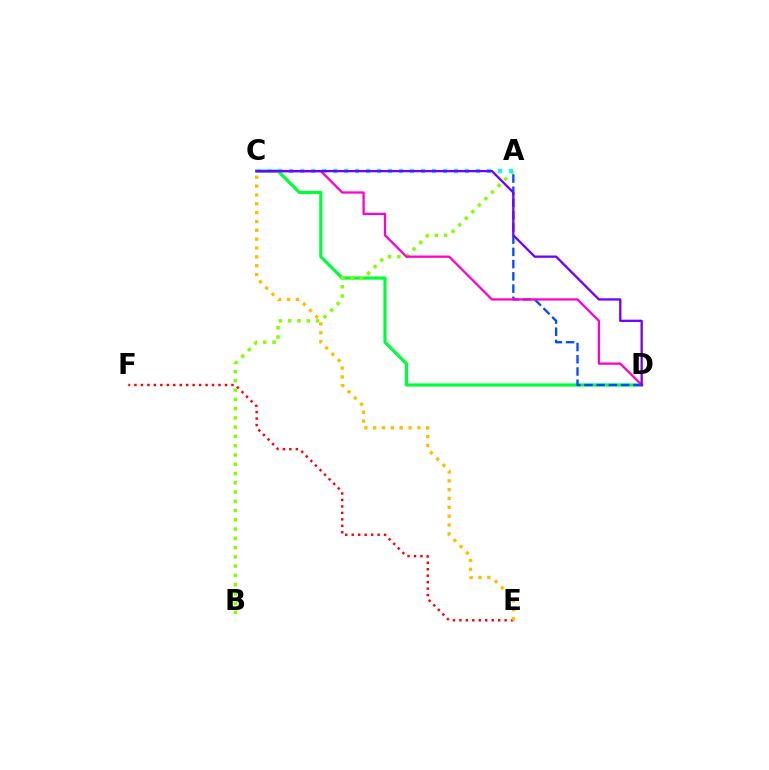{('C', 'D'): [{'color': '#00ff39', 'line_style': 'solid', 'thickness': 2.32}, {'color': '#ff00cf', 'line_style': 'solid', 'thickness': 1.64}, {'color': '#7200ff', 'line_style': 'solid', 'thickness': 1.66}], ('E', 'F'): [{'color': '#ff0000', 'line_style': 'dotted', 'thickness': 1.76}], ('A', 'B'): [{'color': '#84ff00', 'line_style': 'dotted', 'thickness': 2.52}], ('A', 'D'): [{'color': '#004bff', 'line_style': 'dashed', 'thickness': 1.66}], ('A', 'C'): [{'color': '#00fff6', 'line_style': 'dotted', 'thickness': 2.98}], ('C', 'E'): [{'color': '#ffbd00', 'line_style': 'dotted', 'thickness': 2.4}]}